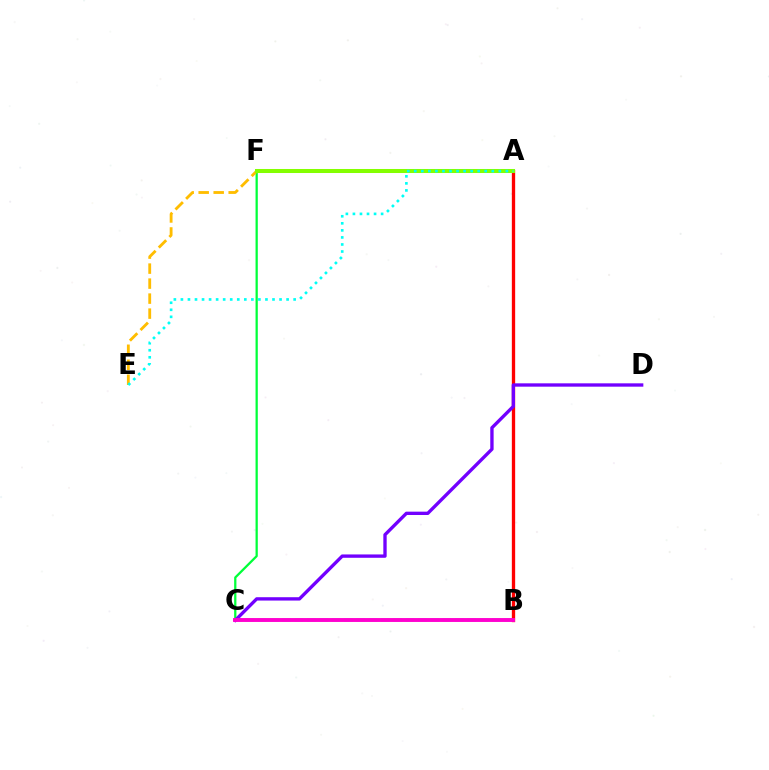{('B', 'C'): [{'color': '#004bff', 'line_style': 'dashed', 'thickness': 1.68}, {'color': '#ff00cf', 'line_style': 'solid', 'thickness': 2.8}], ('A', 'B'): [{'color': '#ff0000', 'line_style': 'solid', 'thickness': 2.39}], ('C', 'F'): [{'color': '#00ff39', 'line_style': 'solid', 'thickness': 1.63}], ('C', 'D'): [{'color': '#7200ff', 'line_style': 'solid', 'thickness': 2.41}], ('E', 'F'): [{'color': '#ffbd00', 'line_style': 'dashed', 'thickness': 2.04}], ('A', 'F'): [{'color': '#84ff00', 'line_style': 'solid', 'thickness': 2.89}], ('A', 'E'): [{'color': '#00fff6', 'line_style': 'dotted', 'thickness': 1.91}]}